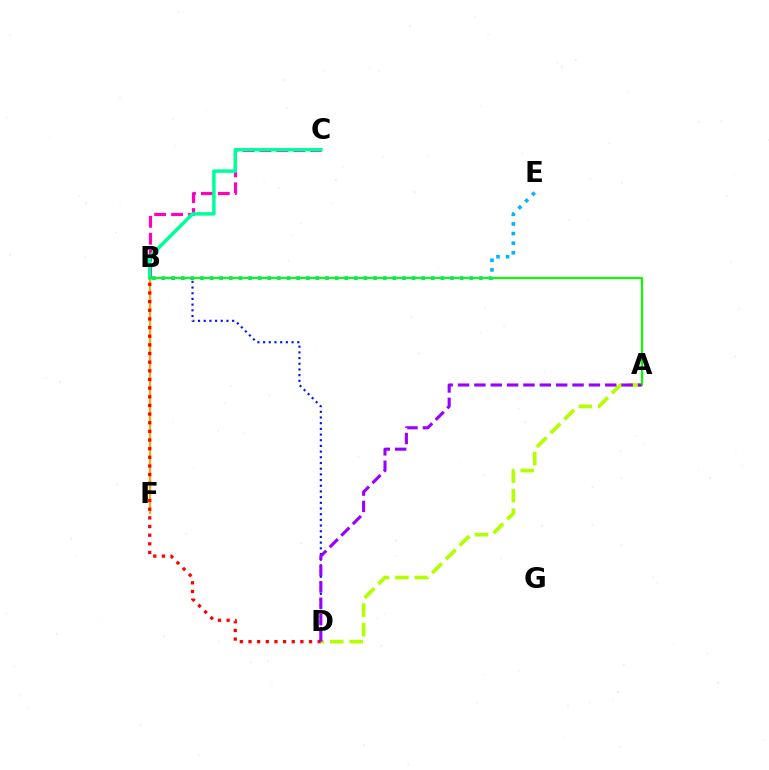{('B', 'C'): [{'color': '#ff00bd', 'line_style': 'dashed', 'thickness': 2.3}, {'color': '#00ff9d', 'line_style': 'solid', 'thickness': 2.53}], ('B', 'F'): [{'color': '#ffa500', 'line_style': 'solid', 'thickness': 1.57}], ('B', 'E'): [{'color': '#00b5ff', 'line_style': 'dotted', 'thickness': 2.61}], ('B', 'D'): [{'color': '#0010ff', 'line_style': 'dotted', 'thickness': 1.55}, {'color': '#ff0000', 'line_style': 'dotted', 'thickness': 2.35}], ('A', 'B'): [{'color': '#08ff00', 'line_style': 'solid', 'thickness': 1.56}], ('A', 'D'): [{'color': '#b3ff00', 'line_style': 'dashed', 'thickness': 2.64}, {'color': '#9b00ff', 'line_style': 'dashed', 'thickness': 2.22}]}